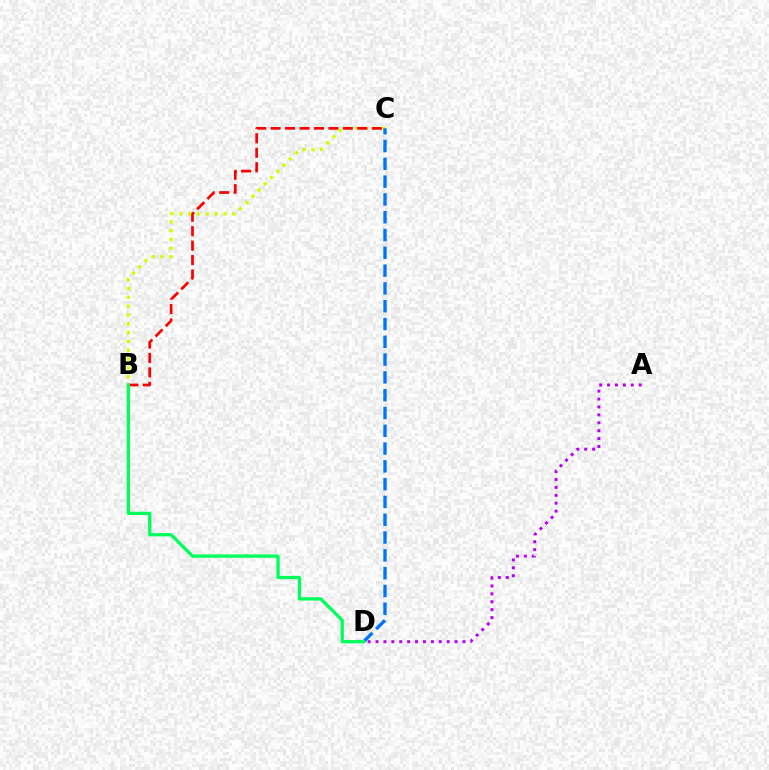{('A', 'D'): [{'color': '#b900ff', 'line_style': 'dotted', 'thickness': 2.15}], ('B', 'C'): [{'color': '#d1ff00', 'line_style': 'dotted', 'thickness': 2.39}, {'color': '#ff0000', 'line_style': 'dashed', 'thickness': 1.96}], ('C', 'D'): [{'color': '#0074ff', 'line_style': 'dashed', 'thickness': 2.42}], ('B', 'D'): [{'color': '#00ff5c', 'line_style': 'solid', 'thickness': 2.37}]}